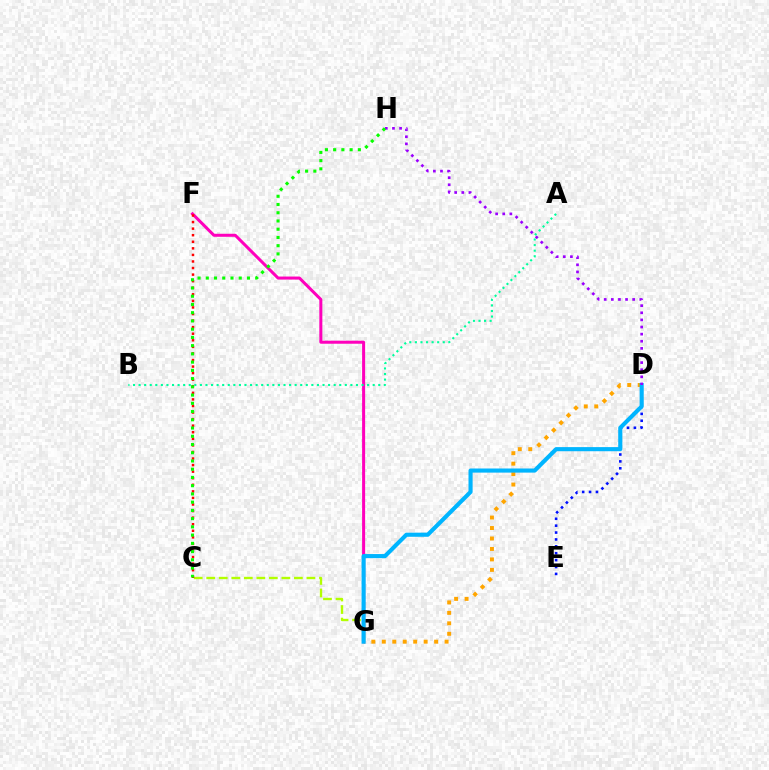{('F', 'G'): [{'color': '#ff00bd', 'line_style': 'solid', 'thickness': 2.18}], ('C', 'G'): [{'color': '#b3ff00', 'line_style': 'dashed', 'thickness': 1.7}], ('C', 'F'): [{'color': '#ff0000', 'line_style': 'dotted', 'thickness': 1.78}], ('D', 'E'): [{'color': '#0010ff', 'line_style': 'dotted', 'thickness': 1.87}], ('D', 'G'): [{'color': '#ffa500', 'line_style': 'dotted', 'thickness': 2.84}, {'color': '#00b5ff', 'line_style': 'solid', 'thickness': 2.97}], ('D', 'H'): [{'color': '#9b00ff', 'line_style': 'dotted', 'thickness': 1.93}], ('A', 'B'): [{'color': '#00ff9d', 'line_style': 'dotted', 'thickness': 1.51}], ('C', 'H'): [{'color': '#08ff00', 'line_style': 'dotted', 'thickness': 2.24}]}